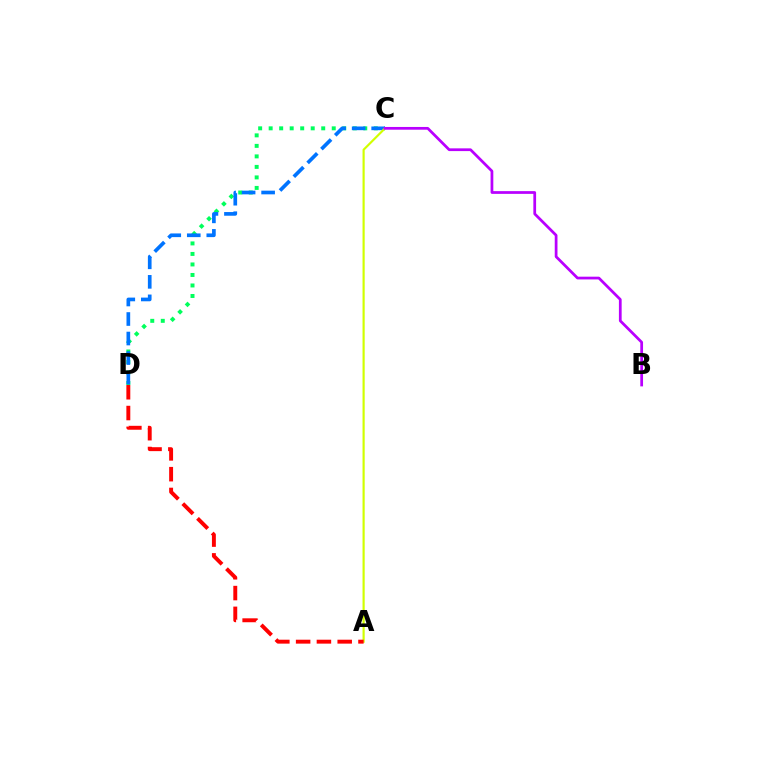{('C', 'D'): [{'color': '#00ff5c', 'line_style': 'dotted', 'thickness': 2.86}, {'color': '#0074ff', 'line_style': 'dashed', 'thickness': 2.65}], ('A', 'C'): [{'color': '#d1ff00', 'line_style': 'solid', 'thickness': 1.56}], ('B', 'C'): [{'color': '#b900ff', 'line_style': 'solid', 'thickness': 1.97}], ('A', 'D'): [{'color': '#ff0000', 'line_style': 'dashed', 'thickness': 2.82}]}